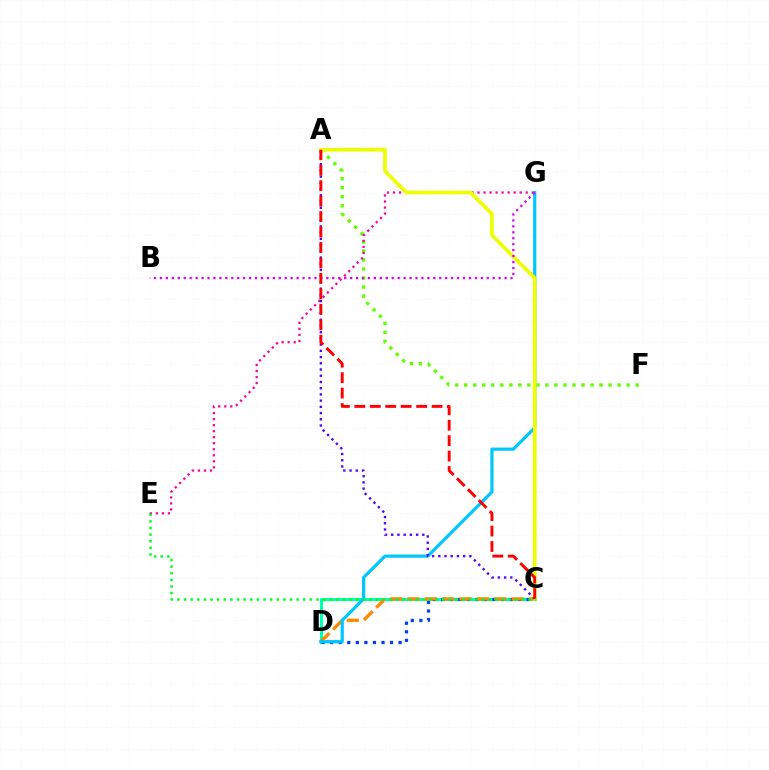{('A', 'F'): [{'color': '#66ff00', 'line_style': 'dotted', 'thickness': 2.45}], ('C', 'D'): [{'color': '#00ffaf', 'line_style': 'solid', 'thickness': 2.22}, {'color': '#003fff', 'line_style': 'dotted', 'thickness': 2.32}, {'color': '#ff8800', 'line_style': 'dashed', 'thickness': 2.36}], ('E', 'G'): [{'color': '#ff00a0', 'line_style': 'dotted', 'thickness': 1.64}], ('D', 'G'): [{'color': '#00c7ff', 'line_style': 'solid', 'thickness': 2.31}], ('A', 'C'): [{'color': '#eeff00', 'line_style': 'solid', 'thickness': 2.66}, {'color': '#4f00ff', 'line_style': 'dotted', 'thickness': 1.69}, {'color': '#ff0000', 'line_style': 'dashed', 'thickness': 2.1}], ('B', 'G'): [{'color': '#d600ff', 'line_style': 'dotted', 'thickness': 1.61}], ('C', 'E'): [{'color': '#00ff27', 'line_style': 'dotted', 'thickness': 1.8}]}